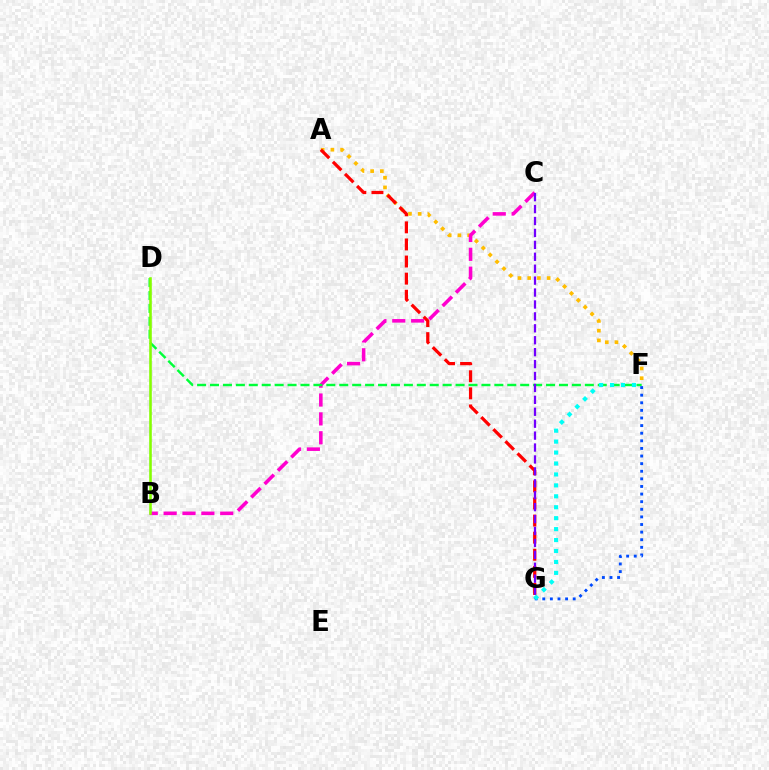{('A', 'F'): [{'color': '#ffbd00', 'line_style': 'dotted', 'thickness': 2.64}], ('A', 'G'): [{'color': '#ff0000', 'line_style': 'dashed', 'thickness': 2.32}], ('B', 'C'): [{'color': '#ff00cf', 'line_style': 'dashed', 'thickness': 2.56}], ('D', 'F'): [{'color': '#00ff39', 'line_style': 'dashed', 'thickness': 1.76}], ('F', 'G'): [{'color': '#004bff', 'line_style': 'dotted', 'thickness': 2.07}, {'color': '#00fff6', 'line_style': 'dotted', 'thickness': 2.97}], ('C', 'G'): [{'color': '#7200ff', 'line_style': 'dashed', 'thickness': 1.62}], ('B', 'D'): [{'color': '#84ff00', 'line_style': 'solid', 'thickness': 1.86}]}